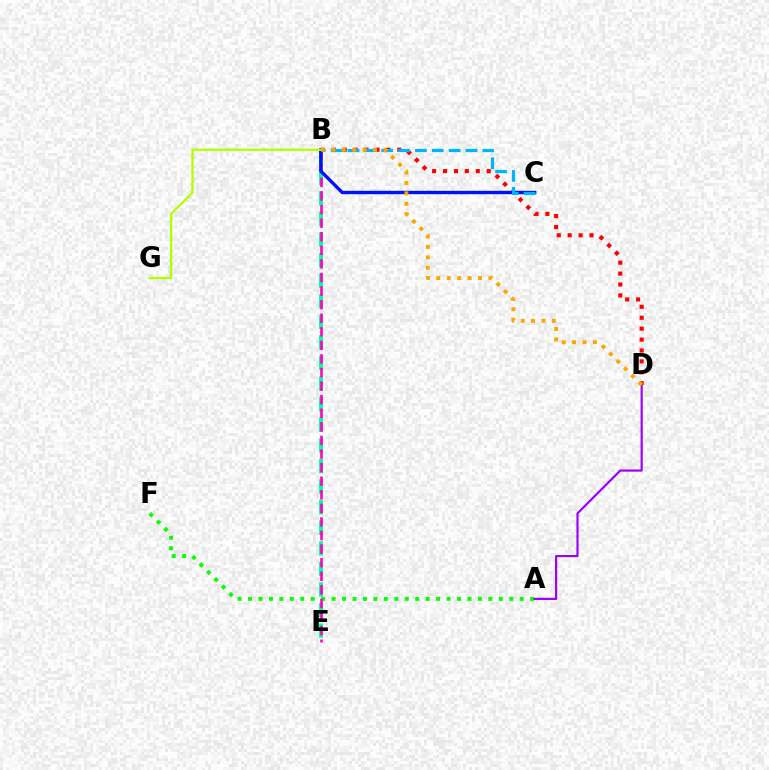{('A', 'F'): [{'color': '#08ff00', 'line_style': 'dotted', 'thickness': 2.84}], ('B', 'E'): [{'color': '#00ff9d', 'line_style': 'dashed', 'thickness': 2.8}, {'color': '#ff00bd', 'line_style': 'dashed', 'thickness': 1.85}], ('B', 'D'): [{'color': '#ff0000', 'line_style': 'dotted', 'thickness': 2.97}, {'color': '#ffa500', 'line_style': 'dotted', 'thickness': 2.83}], ('B', 'C'): [{'color': '#0010ff', 'line_style': 'solid', 'thickness': 2.43}, {'color': '#00b5ff', 'line_style': 'dashed', 'thickness': 2.29}], ('B', 'G'): [{'color': '#b3ff00', 'line_style': 'solid', 'thickness': 1.66}], ('A', 'D'): [{'color': '#9b00ff', 'line_style': 'solid', 'thickness': 1.56}]}